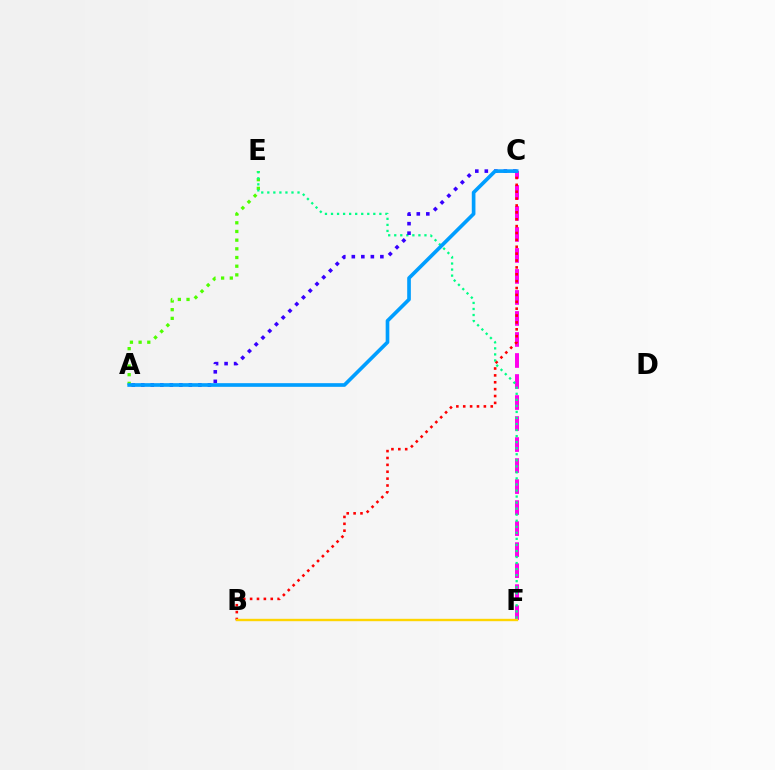{('A', 'E'): [{'color': '#4fff00', 'line_style': 'dotted', 'thickness': 2.36}], ('C', 'F'): [{'color': '#ff00ed', 'line_style': 'dashed', 'thickness': 2.85}], ('B', 'C'): [{'color': '#ff0000', 'line_style': 'dotted', 'thickness': 1.87}], ('E', 'F'): [{'color': '#00ff86', 'line_style': 'dotted', 'thickness': 1.64}], ('A', 'C'): [{'color': '#3700ff', 'line_style': 'dotted', 'thickness': 2.59}, {'color': '#009eff', 'line_style': 'solid', 'thickness': 2.63}], ('B', 'F'): [{'color': '#ffd500', 'line_style': 'solid', 'thickness': 1.72}]}